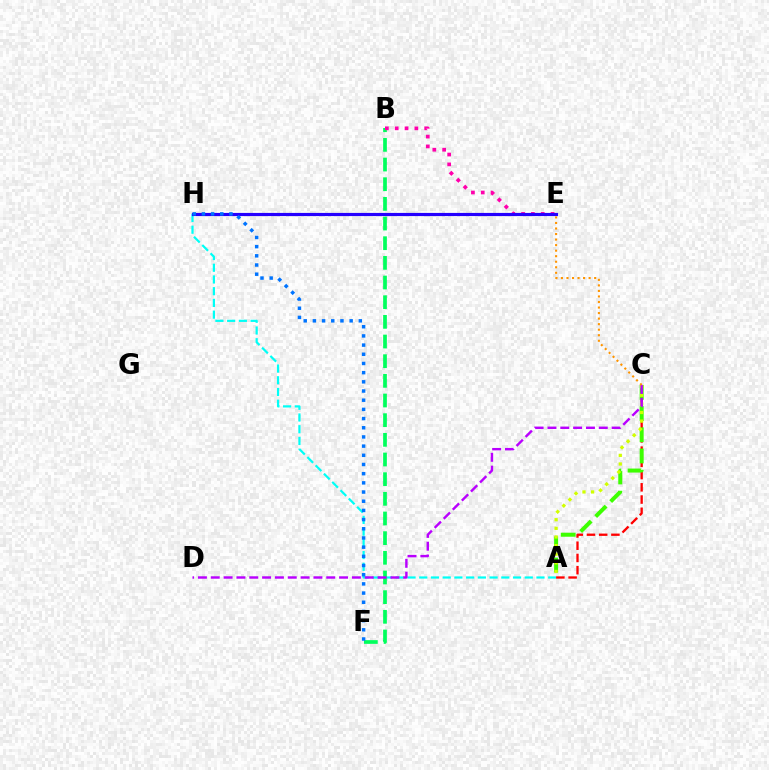{('A', 'H'): [{'color': '#00fff6', 'line_style': 'dashed', 'thickness': 1.59}], ('B', 'F'): [{'color': '#00ff5c', 'line_style': 'dashed', 'thickness': 2.67}], ('B', 'E'): [{'color': '#ff00ac', 'line_style': 'dotted', 'thickness': 2.67}], ('A', 'C'): [{'color': '#ff0000', 'line_style': 'dashed', 'thickness': 1.66}, {'color': '#3dff00', 'line_style': 'dashed', 'thickness': 2.88}, {'color': '#d1ff00', 'line_style': 'dotted', 'thickness': 2.34}], ('E', 'H'): [{'color': '#2500ff', 'line_style': 'solid', 'thickness': 2.28}], ('F', 'H'): [{'color': '#0074ff', 'line_style': 'dotted', 'thickness': 2.5}], ('C', 'D'): [{'color': '#b900ff', 'line_style': 'dashed', 'thickness': 1.74}], ('C', 'E'): [{'color': '#ff9400', 'line_style': 'dotted', 'thickness': 1.5}]}